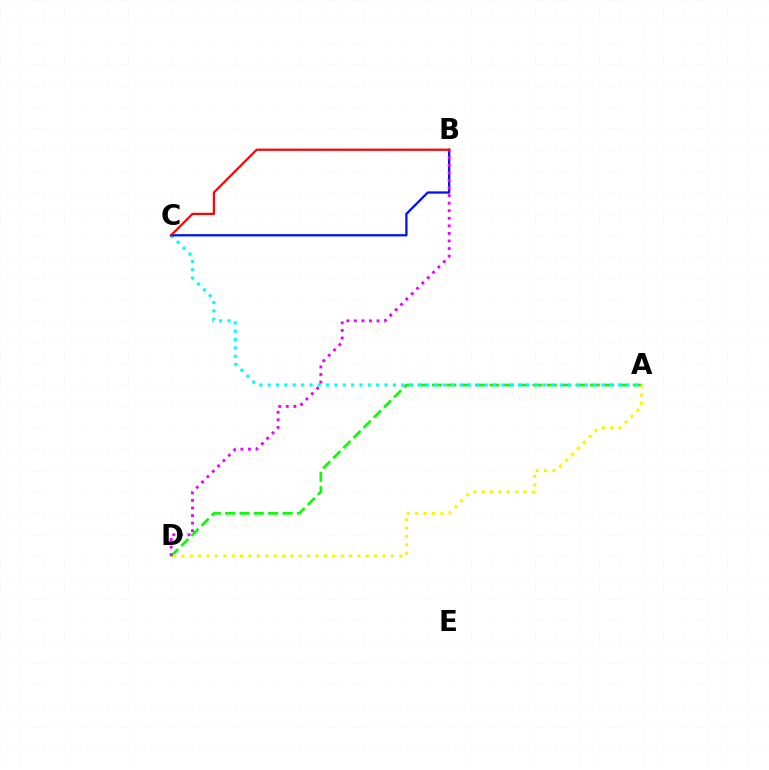{('A', 'D'): [{'color': '#08ff00', 'line_style': 'dashed', 'thickness': 1.95}, {'color': '#fcf500', 'line_style': 'dotted', 'thickness': 2.28}], ('A', 'C'): [{'color': '#00fff6', 'line_style': 'dotted', 'thickness': 2.27}], ('B', 'C'): [{'color': '#0010ff', 'line_style': 'solid', 'thickness': 1.63}, {'color': '#ff0000', 'line_style': 'solid', 'thickness': 1.59}], ('B', 'D'): [{'color': '#ee00ff', 'line_style': 'dotted', 'thickness': 2.05}]}